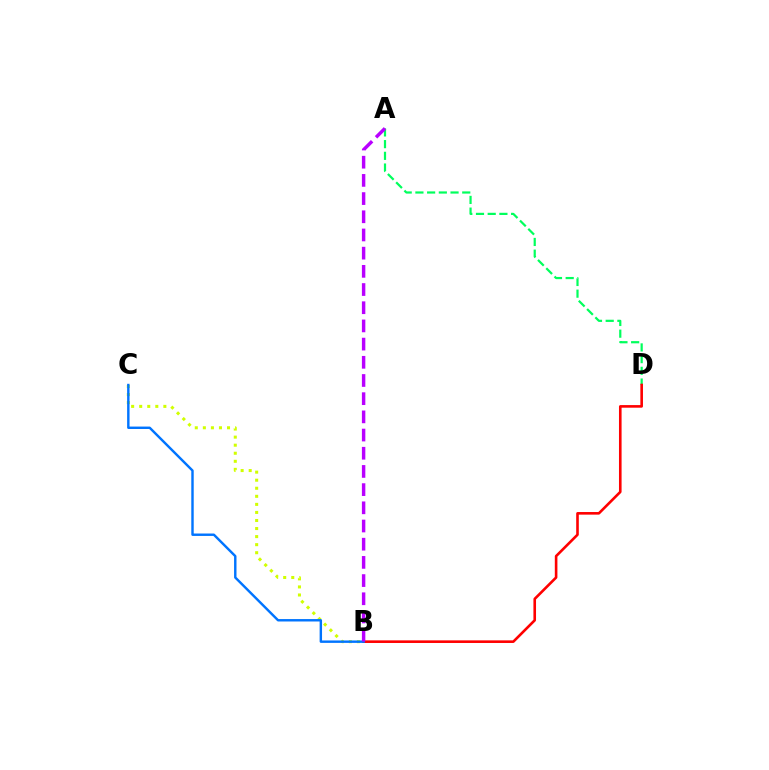{('A', 'D'): [{'color': '#00ff5c', 'line_style': 'dashed', 'thickness': 1.59}], ('B', 'C'): [{'color': '#d1ff00', 'line_style': 'dotted', 'thickness': 2.19}, {'color': '#0074ff', 'line_style': 'solid', 'thickness': 1.74}], ('B', 'D'): [{'color': '#ff0000', 'line_style': 'solid', 'thickness': 1.88}], ('A', 'B'): [{'color': '#b900ff', 'line_style': 'dashed', 'thickness': 2.47}]}